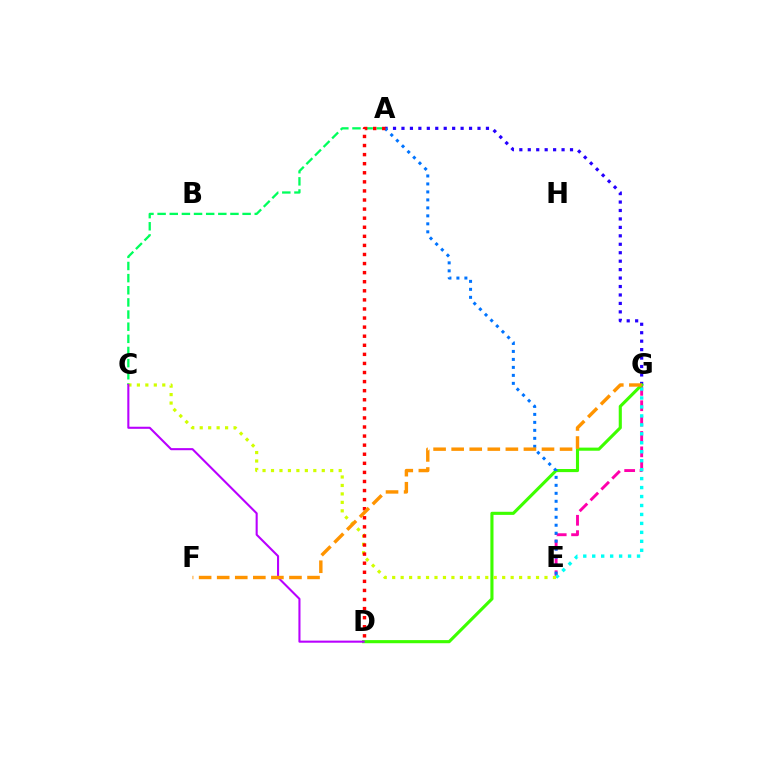{('E', 'G'): [{'color': '#ff00ac', 'line_style': 'dashed', 'thickness': 2.09}, {'color': '#00fff6', 'line_style': 'dotted', 'thickness': 2.43}], ('A', 'C'): [{'color': '#00ff5c', 'line_style': 'dashed', 'thickness': 1.65}], ('A', 'G'): [{'color': '#2500ff', 'line_style': 'dotted', 'thickness': 2.3}], ('D', 'G'): [{'color': '#3dff00', 'line_style': 'solid', 'thickness': 2.24}], ('C', 'E'): [{'color': '#d1ff00', 'line_style': 'dotted', 'thickness': 2.3}], ('A', 'E'): [{'color': '#0074ff', 'line_style': 'dotted', 'thickness': 2.17}], ('C', 'D'): [{'color': '#b900ff', 'line_style': 'solid', 'thickness': 1.5}], ('A', 'D'): [{'color': '#ff0000', 'line_style': 'dotted', 'thickness': 2.47}], ('F', 'G'): [{'color': '#ff9400', 'line_style': 'dashed', 'thickness': 2.45}]}